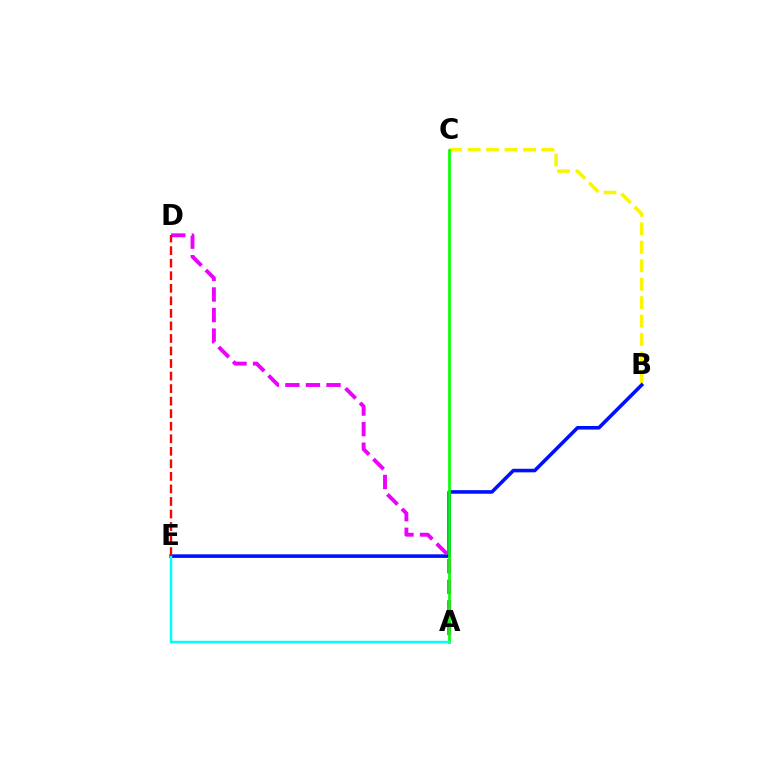{('B', 'C'): [{'color': '#fcf500', 'line_style': 'dashed', 'thickness': 2.51}], ('B', 'E'): [{'color': '#0010ff', 'line_style': 'solid', 'thickness': 2.57}], ('A', 'D'): [{'color': '#ee00ff', 'line_style': 'dashed', 'thickness': 2.79}], ('A', 'C'): [{'color': '#08ff00', 'line_style': 'solid', 'thickness': 1.94}], ('A', 'E'): [{'color': '#00fff6', 'line_style': 'solid', 'thickness': 1.8}], ('D', 'E'): [{'color': '#ff0000', 'line_style': 'dashed', 'thickness': 1.7}]}